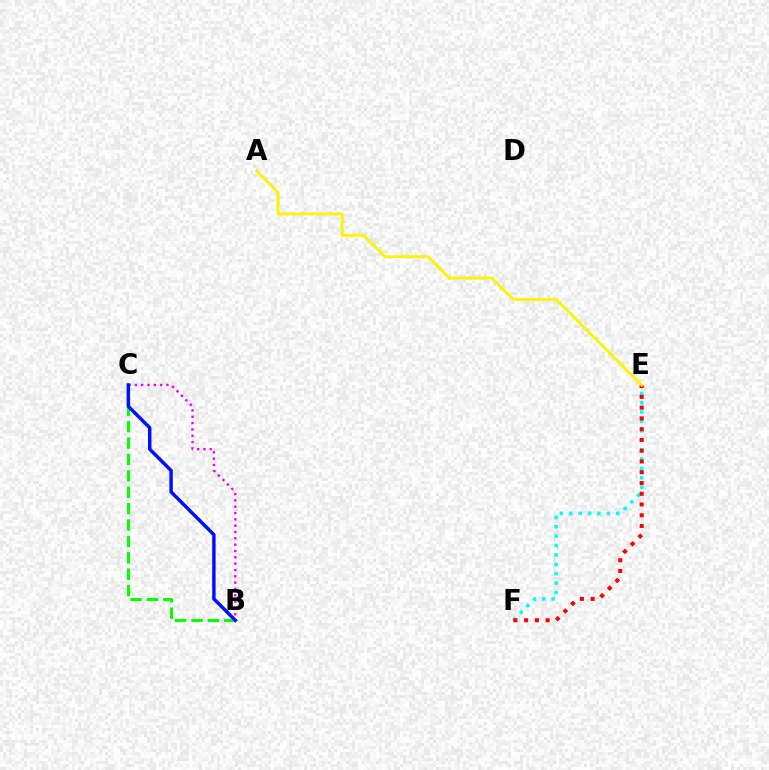{('B', 'C'): [{'color': '#ee00ff', 'line_style': 'dotted', 'thickness': 1.72}, {'color': '#08ff00', 'line_style': 'dashed', 'thickness': 2.23}, {'color': '#0010ff', 'line_style': 'solid', 'thickness': 2.48}], ('E', 'F'): [{'color': '#00fff6', 'line_style': 'dotted', 'thickness': 2.55}, {'color': '#ff0000', 'line_style': 'dotted', 'thickness': 2.92}], ('A', 'E'): [{'color': '#fcf500', 'line_style': 'solid', 'thickness': 2.07}]}